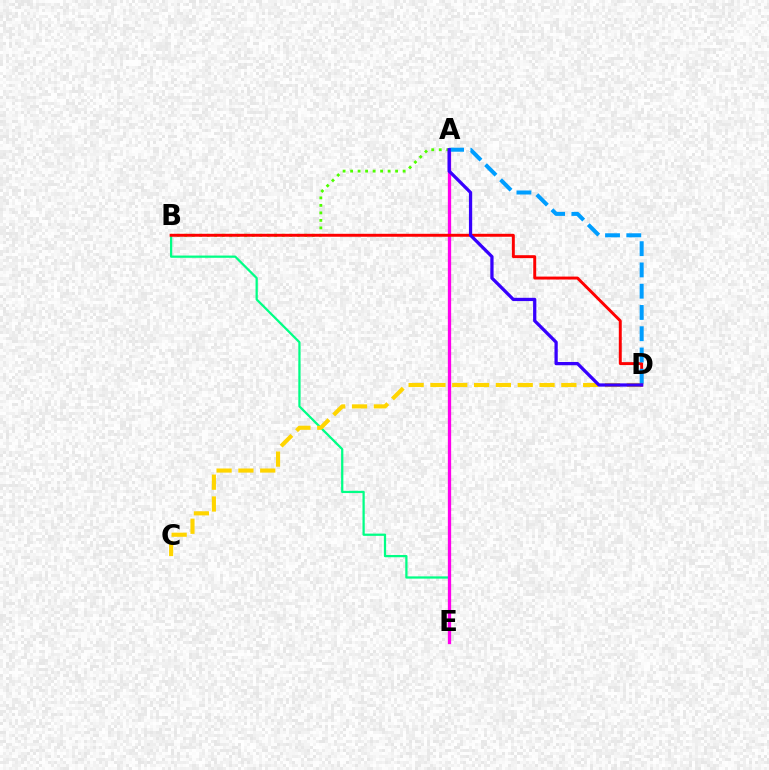{('A', 'B'): [{'color': '#4fff00', 'line_style': 'dotted', 'thickness': 2.04}], ('B', 'E'): [{'color': '#00ff86', 'line_style': 'solid', 'thickness': 1.62}], ('A', 'E'): [{'color': '#ff00ed', 'line_style': 'solid', 'thickness': 2.37}], ('C', 'D'): [{'color': '#ffd500', 'line_style': 'dashed', 'thickness': 2.96}], ('B', 'D'): [{'color': '#ff0000', 'line_style': 'solid', 'thickness': 2.12}], ('A', 'D'): [{'color': '#009eff', 'line_style': 'dashed', 'thickness': 2.89}, {'color': '#3700ff', 'line_style': 'solid', 'thickness': 2.35}]}